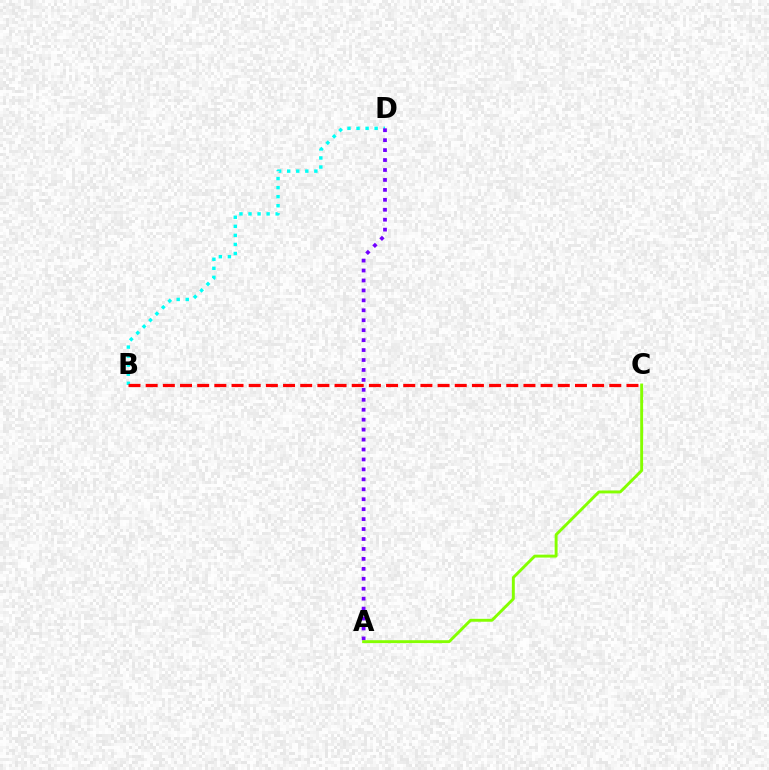{('B', 'D'): [{'color': '#00fff6', 'line_style': 'dotted', 'thickness': 2.46}], ('A', 'D'): [{'color': '#7200ff', 'line_style': 'dotted', 'thickness': 2.7}], ('A', 'C'): [{'color': '#84ff00', 'line_style': 'solid', 'thickness': 2.09}], ('B', 'C'): [{'color': '#ff0000', 'line_style': 'dashed', 'thickness': 2.33}]}